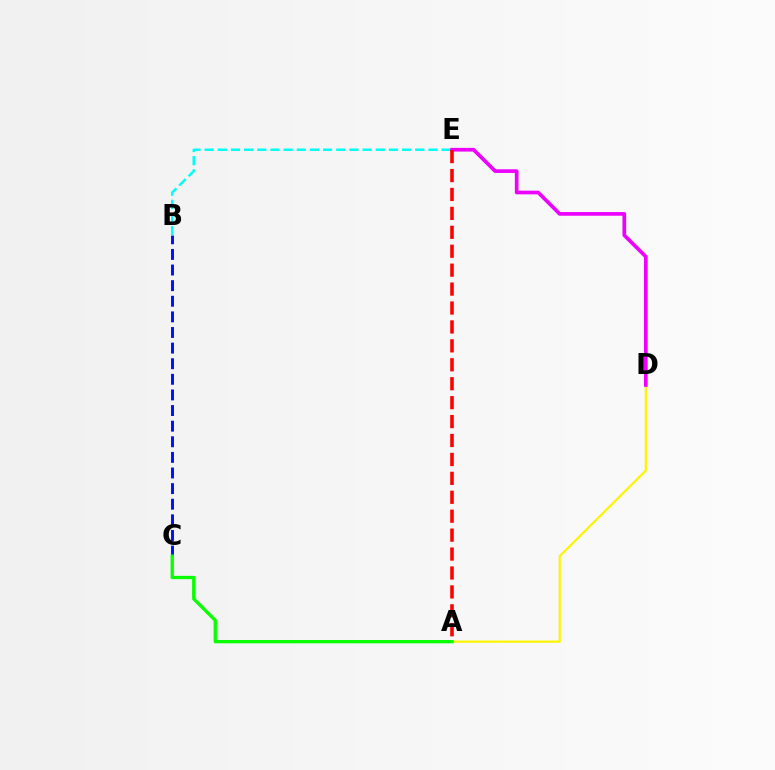{('B', 'C'): [{'color': '#0010ff', 'line_style': 'dashed', 'thickness': 2.12}], ('B', 'E'): [{'color': '#00fff6', 'line_style': 'dashed', 'thickness': 1.79}], ('A', 'D'): [{'color': '#fcf500', 'line_style': 'solid', 'thickness': 1.58}], ('D', 'E'): [{'color': '#ee00ff', 'line_style': 'solid', 'thickness': 2.65}], ('A', 'C'): [{'color': '#08ff00', 'line_style': 'solid', 'thickness': 2.37}], ('A', 'E'): [{'color': '#ff0000', 'line_style': 'dashed', 'thickness': 2.57}]}